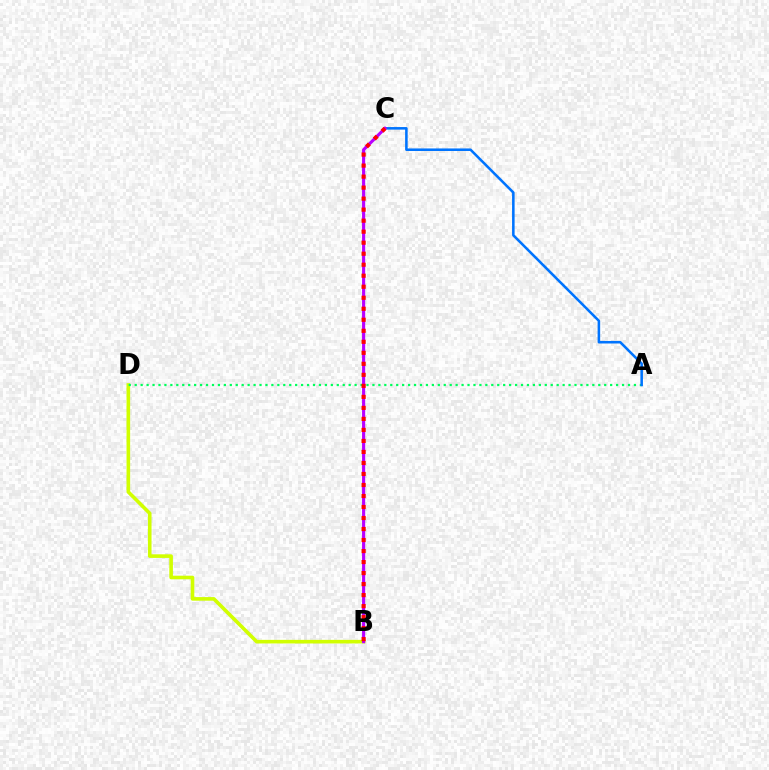{('B', 'D'): [{'color': '#d1ff00', 'line_style': 'solid', 'thickness': 2.59}], ('A', 'D'): [{'color': '#00ff5c', 'line_style': 'dotted', 'thickness': 1.61}], ('A', 'C'): [{'color': '#0074ff', 'line_style': 'solid', 'thickness': 1.84}], ('B', 'C'): [{'color': '#b900ff', 'line_style': 'solid', 'thickness': 2.25}, {'color': '#ff0000', 'line_style': 'dotted', 'thickness': 2.99}]}